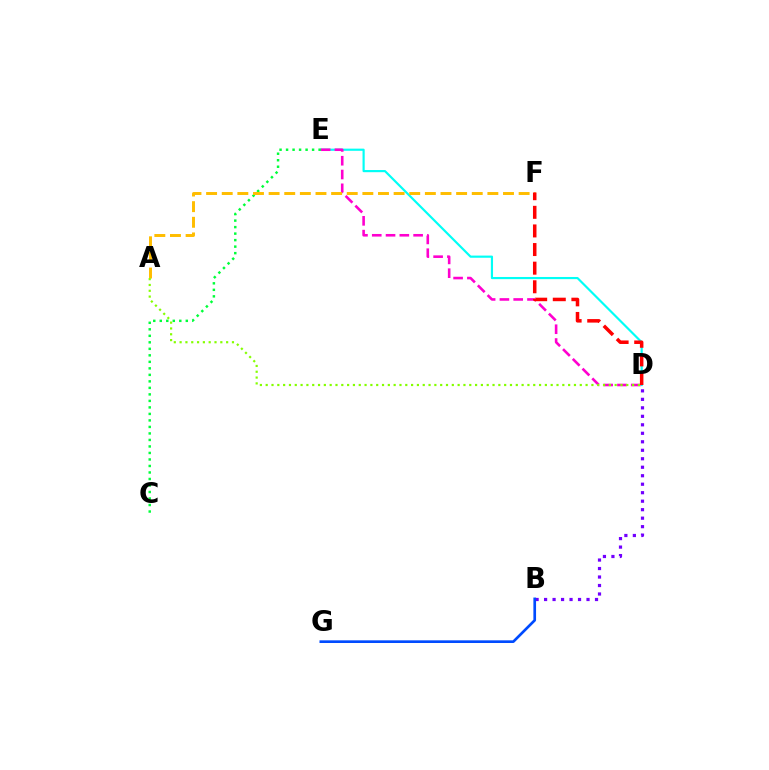{('D', 'E'): [{'color': '#00fff6', 'line_style': 'solid', 'thickness': 1.56}, {'color': '#ff00cf', 'line_style': 'dashed', 'thickness': 1.87}], ('B', 'D'): [{'color': '#7200ff', 'line_style': 'dotted', 'thickness': 2.31}], ('C', 'E'): [{'color': '#00ff39', 'line_style': 'dotted', 'thickness': 1.77}], ('A', 'F'): [{'color': '#ffbd00', 'line_style': 'dashed', 'thickness': 2.12}], ('B', 'G'): [{'color': '#004bff', 'line_style': 'solid', 'thickness': 1.92}], ('D', 'F'): [{'color': '#ff0000', 'line_style': 'dashed', 'thickness': 2.53}], ('A', 'D'): [{'color': '#84ff00', 'line_style': 'dotted', 'thickness': 1.58}]}